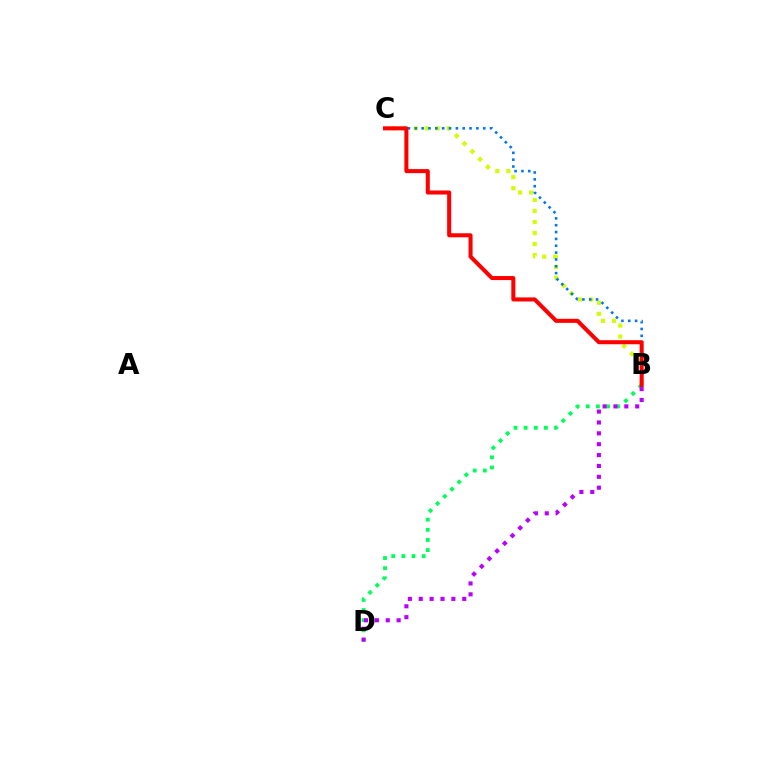{('B', 'C'): [{'color': '#d1ff00', 'line_style': 'dotted', 'thickness': 3.0}, {'color': '#0074ff', 'line_style': 'dotted', 'thickness': 1.86}, {'color': '#ff0000', 'line_style': 'solid', 'thickness': 2.91}], ('B', 'D'): [{'color': '#00ff5c', 'line_style': 'dotted', 'thickness': 2.76}, {'color': '#b900ff', 'line_style': 'dotted', 'thickness': 2.95}]}